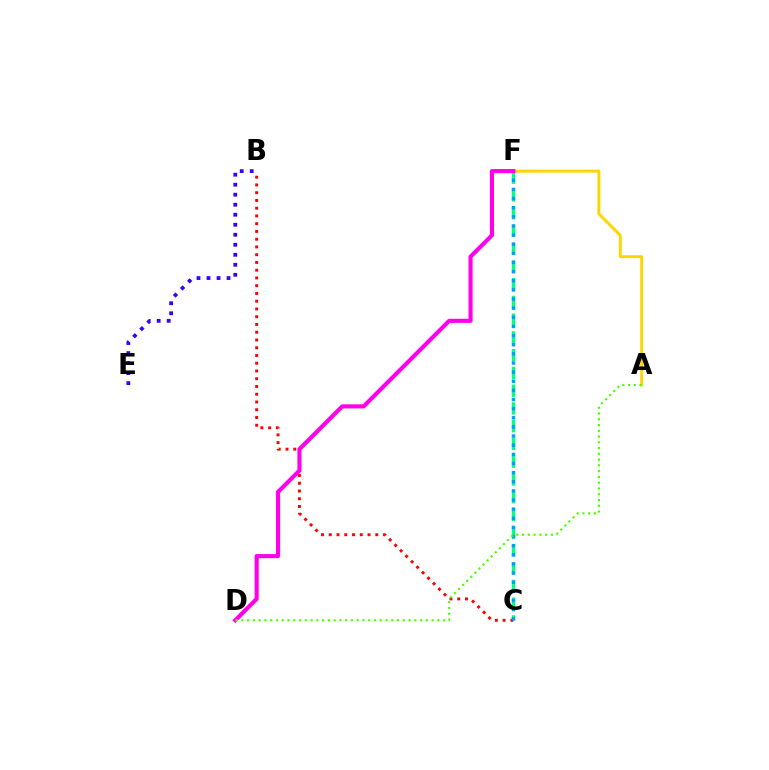{('C', 'F'): [{'color': '#00ff86', 'line_style': 'dashed', 'thickness': 2.41}, {'color': '#009eff', 'line_style': 'dotted', 'thickness': 2.48}], ('B', 'C'): [{'color': '#ff0000', 'line_style': 'dotted', 'thickness': 2.11}], ('A', 'F'): [{'color': '#ffd500', 'line_style': 'solid', 'thickness': 2.12}], ('D', 'F'): [{'color': '#ff00ed', 'line_style': 'solid', 'thickness': 2.97}], ('A', 'D'): [{'color': '#4fff00', 'line_style': 'dotted', 'thickness': 1.57}], ('B', 'E'): [{'color': '#3700ff', 'line_style': 'dotted', 'thickness': 2.72}]}